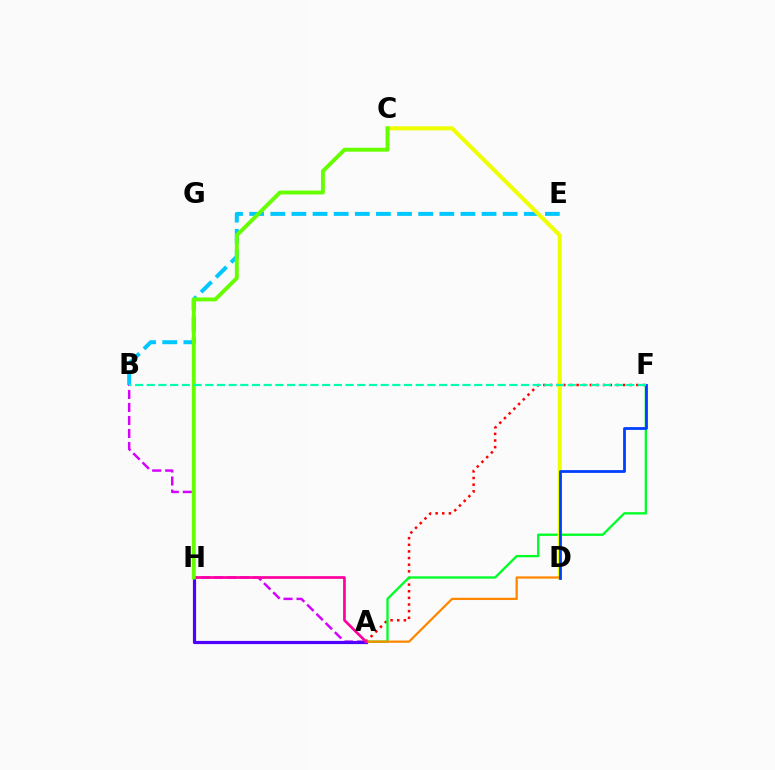{('A', 'B'): [{'color': '#d600ff', 'line_style': 'dashed', 'thickness': 1.77}], ('A', 'F'): [{'color': '#ff0000', 'line_style': 'dotted', 'thickness': 1.8}, {'color': '#00ff27', 'line_style': 'solid', 'thickness': 1.68}], ('B', 'E'): [{'color': '#00c7ff', 'line_style': 'dashed', 'thickness': 2.87}], ('C', 'D'): [{'color': '#eeff00', 'line_style': 'solid', 'thickness': 2.91}], ('A', 'H'): [{'color': '#4f00ff', 'line_style': 'solid', 'thickness': 2.3}, {'color': '#ff00a0', 'line_style': 'solid', 'thickness': 1.94}], ('A', 'D'): [{'color': '#ff8800', 'line_style': 'solid', 'thickness': 1.64}], ('C', 'H'): [{'color': '#66ff00', 'line_style': 'solid', 'thickness': 2.81}], ('D', 'F'): [{'color': '#003fff', 'line_style': 'solid', 'thickness': 2.0}], ('B', 'F'): [{'color': '#00ffaf', 'line_style': 'dashed', 'thickness': 1.59}]}